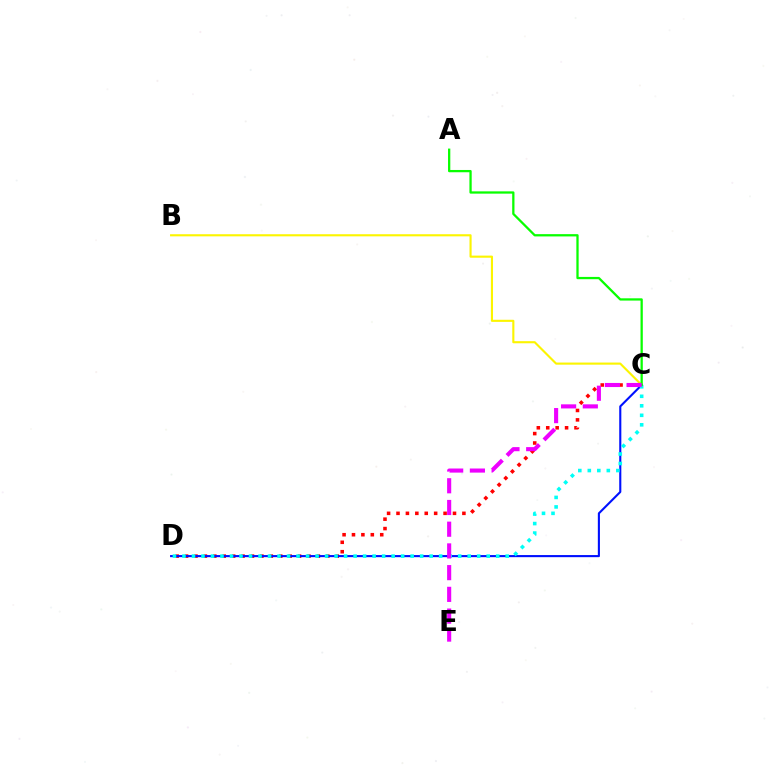{('B', 'C'): [{'color': '#fcf500', 'line_style': 'solid', 'thickness': 1.53}], ('C', 'D'): [{'color': '#ff0000', 'line_style': 'dotted', 'thickness': 2.56}, {'color': '#0010ff', 'line_style': 'solid', 'thickness': 1.51}, {'color': '#00fff6', 'line_style': 'dotted', 'thickness': 2.58}], ('A', 'C'): [{'color': '#08ff00', 'line_style': 'solid', 'thickness': 1.64}], ('C', 'E'): [{'color': '#ee00ff', 'line_style': 'dashed', 'thickness': 2.95}]}